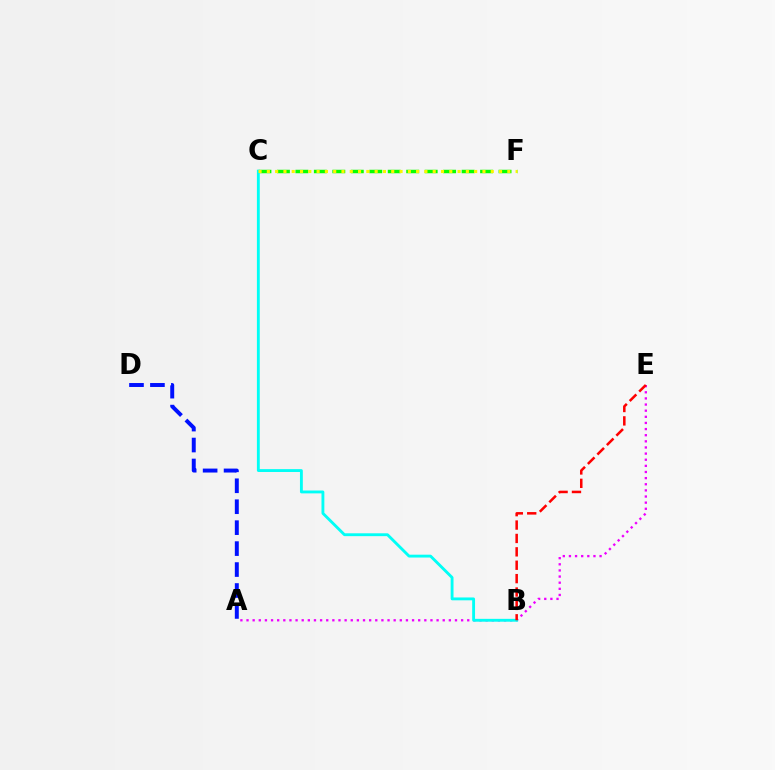{('A', 'D'): [{'color': '#0010ff', 'line_style': 'dashed', 'thickness': 2.85}], ('C', 'F'): [{'color': '#08ff00', 'line_style': 'dashed', 'thickness': 2.51}, {'color': '#fcf500', 'line_style': 'dotted', 'thickness': 2.25}], ('A', 'E'): [{'color': '#ee00ff', 'line_style': 'dotted', 'thickness': 1.67}], ('B', 'C'): [{'color': '#00fff6', 'line_style': 'solid', 'thickness': 2.06}], ('B', 'E'): [{'color': '#ff0000', 'line_style': 'dashed', 'thickness': 1.82}]}